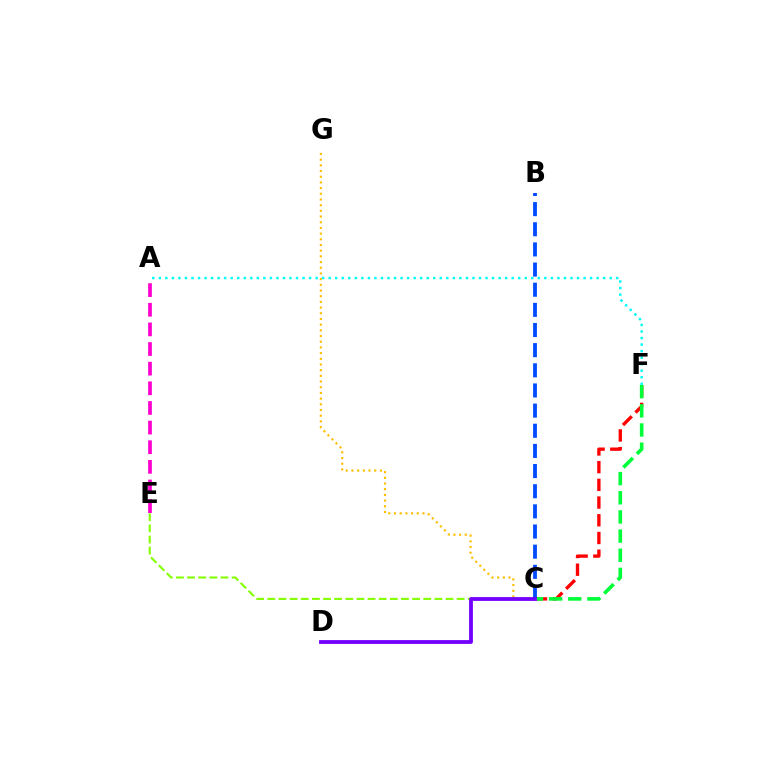{('C', 'G'): [{'color': '#ffbd00', 'line_style': 'dotted', 'thickness': 1.55}], ('A', 'E'): [{'color': '#ff00cf', 'line_style': 'dashed', 'thickness': 2.67}], ('A', 'F'): [{'color': '#00fff6', 'line_style': 'dotted', 'thickness': 1.78}], ('C', 'F'): [{'color': '#ff0000', 'line_style': 'dashed', 'thickness': 2.41}, {'color': '#00ff39', 'line_style': 'dashed', 'thickness': 2.6}], ('C', 'E'): [{'color': '#84ff00', 'line_style': 'dashed', 'thickness': 1.51}], ('B', 'C'): [{'color': '#004bff', 'line_style': 'dashed', 'thickness': 2.74}], ('C', 'D'): [{'color': '#7200ff', 'line_style': 'solid', 'thickness': 2.75}]}